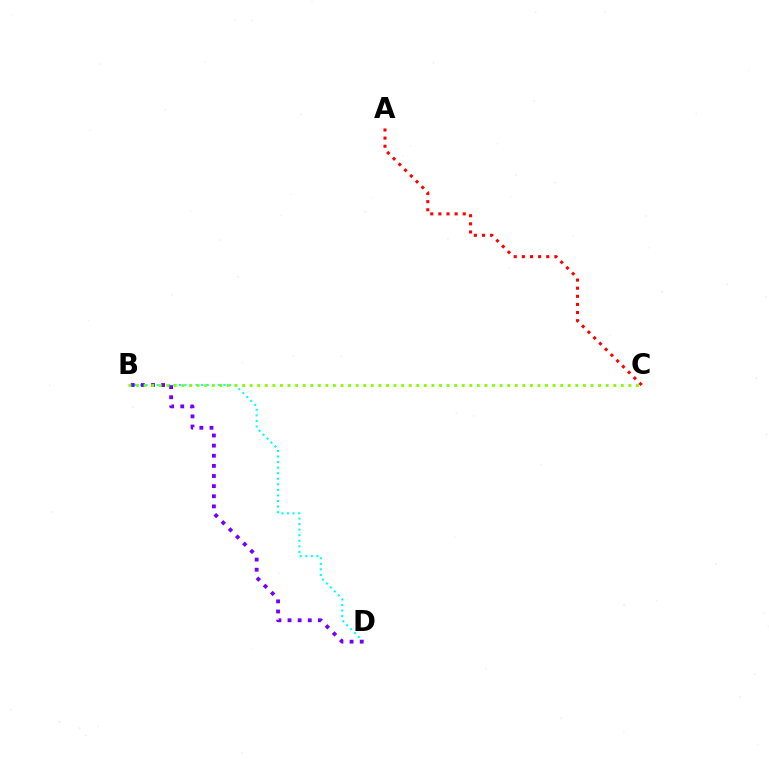{('B', 'D'): [{'color': '#00fff6', 'line_style': 'dotted', 'thickness': 1.51}, {'color': '#7200ff', 'line_style': 'dotted', 'thickness': 2.75}], ('A', 'C'): [{'color': '#ff0000', 'line_style': 'dotted', 'thickness': 2.21}], ('B', 'C'): [{'color': '#84ff00', 'line_style': 'dotted', 'thickness': 2.06}]}